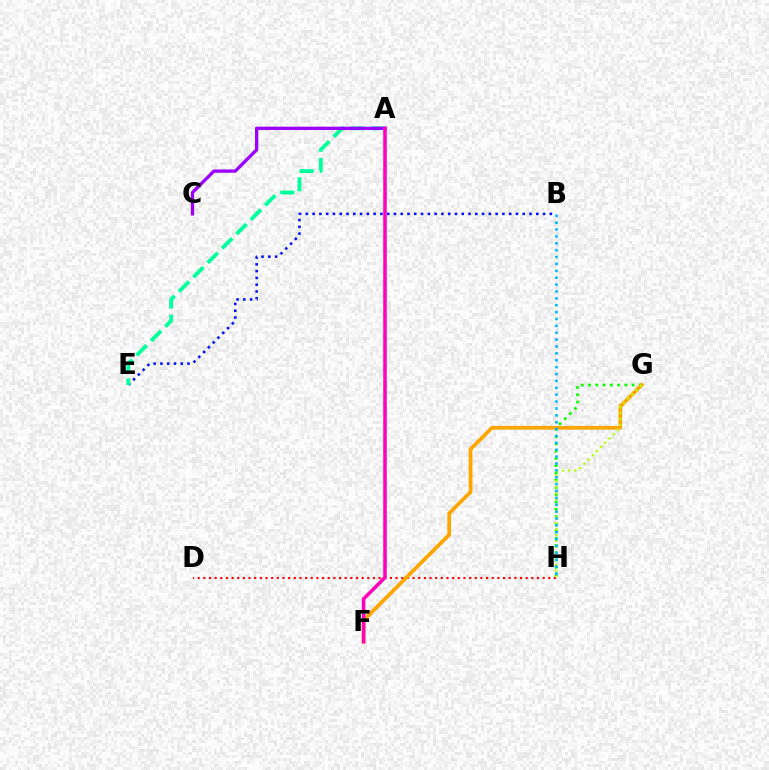{('B', 'E'): [{'color': '#0010ff', 'line_style': 'dotted', 'thickness': 1.84}], ('D', 'H'): [{'color': '#ff0000', 'line_style': 'dotted', 'thickness': 1.54}], ('G', 'H'): [{'color': '#08ff00', 'line_style': 'dotted', 'thickness': 1.97}, {'color': '#b3ff00', 'line_style': 'dotted', 'thickness': 1.62}], ('F', 'G'): [{'color': '#ffa500', 'line_style': 'solid', 'thickness': 2.68}], ('A', 'E'): [{'color': '#00ff9d', 'line_style': 'dashed', 'thickness': 2.76}], ('A', 'C'): [{'color': '#9b00ff', 'line_style': 'solid', 'thickness': 2.36}], ('A', 'F'): [{'color': '#ff00bd', 'line_style': 'solid', 'thickness': 2.54}], ('B', 'H'): [{'color': '#00b5ff', 'line_style': 'dotted', 'thickness': 1.87}]}